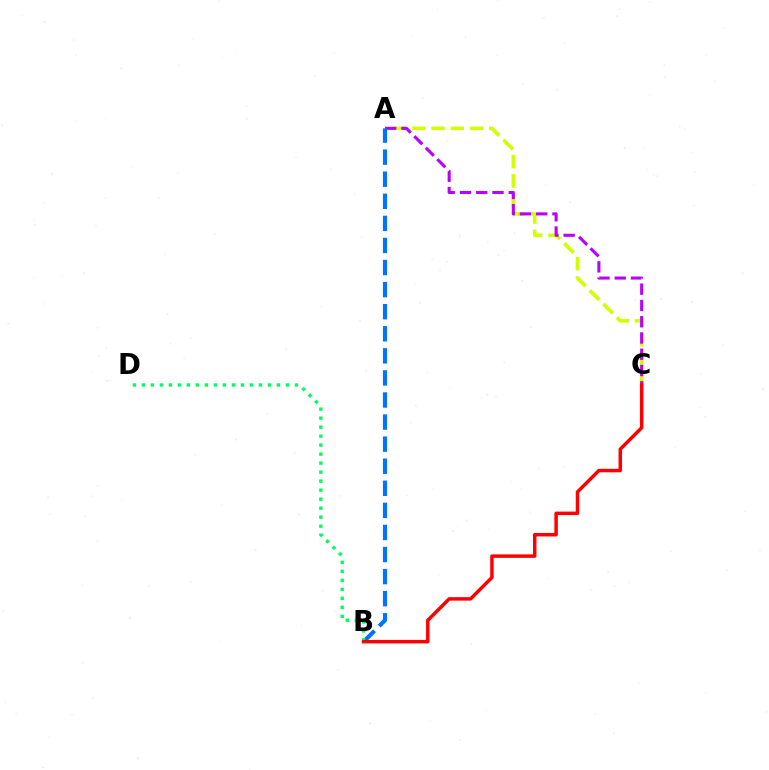{('A', 'C'): [{'color': '#d1ff00', 'line_style': 'dashed', 'thickness': 2.61}, {'color': '#b900ff', 'line_style': 'dashed', 'thickness': 2.21}], ('A', 'B'): [{'color': '#0074ff', 'line_style': 'dashed', 'thickness': 3.0}], ('B', 'D'): [{'color': '#00ff5c', 'line_style': 'dotted', 'thickness': 2.45}], ('B', 'C'): [{'color': '#ff0000', 'line_style': 'solid', 'thickness': 2.5}]}